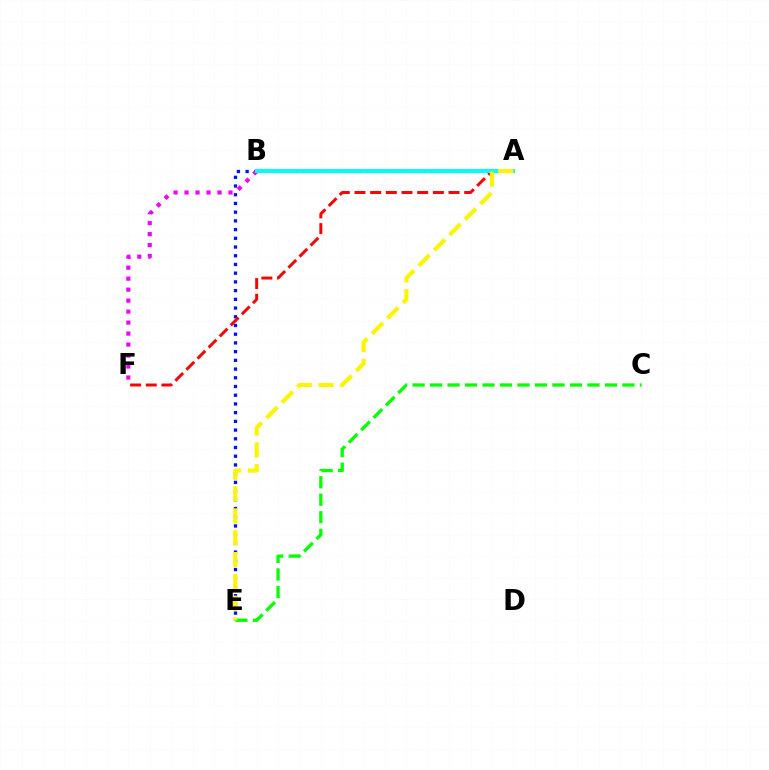{('B', 'E'): [{'color': '#0010ff', 'line_style': 'dotted', 'thickness': 2.37}], ('C', 'E'): [{'color': '#08ff00', 'line_style': 'dashed', 'thickness': 2.38}], ('B', 'F'): [{'color': '#ee00ff', 'line_style': 'dotted', 'thickness': 2.99}], ('A', 'F'): [{'color': '#ff0000', 'line_style': 'dashed', 'thickness': 2.13}], ('A', 'B'): [{'color': '#00fff6', 'line_style': 'solid', 'thickness': 2.88}], ('A', 'E'): [{'color': '#fcf500', 'line_style': 'dashed', 'thickness': 2.97}]}